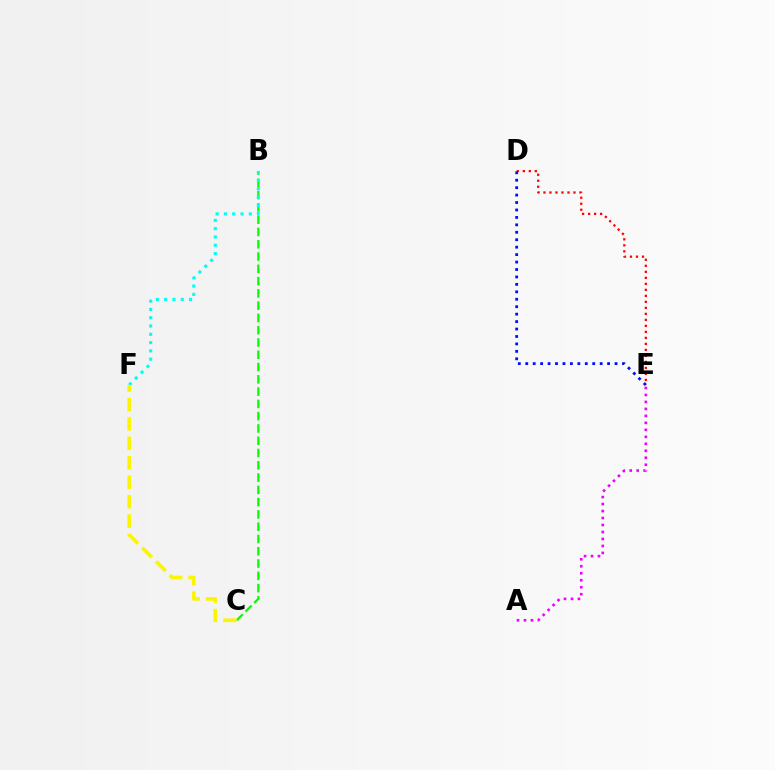{('B', 'C'): [{'color': '#08ff00', 'line_style': 'dashed', 'thickness': 1.67}], ('A', 'E'): [{'color': '#ee00ff', 'line_style': 'dotted', 'thickness': 1.9}], ('B', 'F'): [{'color': '#00fff6', 'line_style': 'dotted', 'thickness': 2.25}], ('D', 'E'): [{'color': '#ff0000', 'line_style': 'dotted', 'thickness': 1.63}, {'color': '#0010ff', 'line_style': 'dotted', 'thickness': 2.02}], ('C', 'F'): [{'color': '#fcf500', 'line_style': 'dashed', 'thickness': 2.64}]}